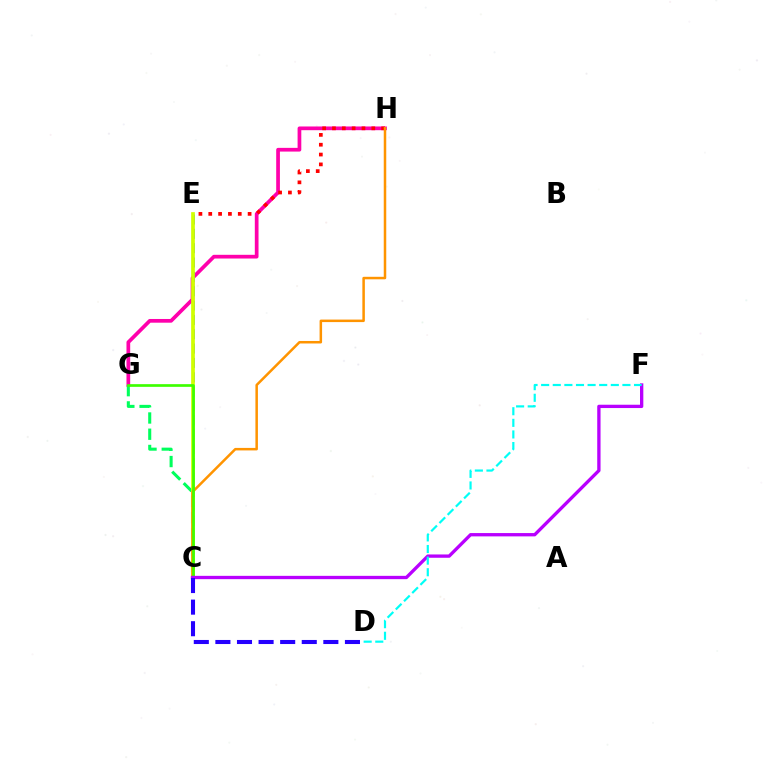{('G', 'H'): [{'color': '#ff00ac', 'line_style': 'solid', 'thickness': 2.67}], ('C', 'E'): [{'color': '#0074ff', 'line_style': 'dashed', 'thickness': 1.95}, {'color': '#d1ff00', 'line_style': 'solid', 'thickness': 2.67}], ('C', 'G'): [{'color': '#00ff5c', 'line_style': 'dashed', 'thickness': 2.21}, {'color': '#3dff00', 'line_style': 'solid', 'thickness': 1.93}], ('E', 'H'): [{'color': '#ff0000', 'line_style': 'dotted', 'thickness': 2.67}], ('C', 'H'): [{'color': '#ff9400', 'line_style': 'solid', 'thickness': 1.81}], ('C', 'F'): [{'color': '#b900ff', 'line_style': 'solid', 'thickness': 2.39}], ('C', 'D'): [{'color': '#2500ff', 'line_style': 'dashed', 'thickness': 2.93}], ('D', 'F'): [{'color': '#00fff6', 'line_style': 'dashed', 'thickness': 1.58}]}